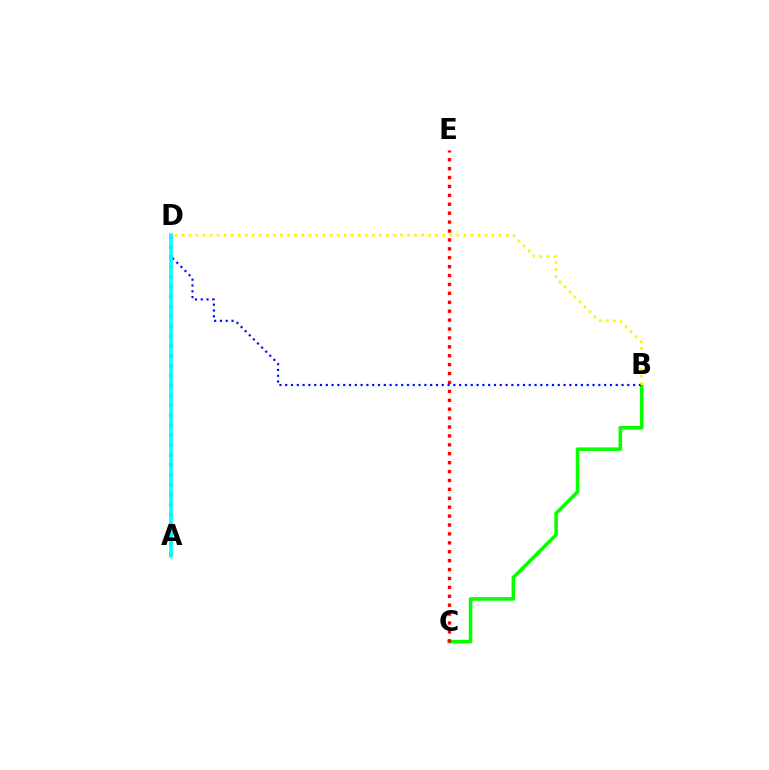{('A', 'D'): [{'color': '#ee00ff', 'line_style': 'dotted', 'thickness': 2.69}, {'color': '#00fff6', 'line_style': 'solid', 'thickness': 2.58}], ('B', 'C'): [{'color': '#08ff00', 'line_style': 'solid', 'thickness': 2.56}], ('C', 'E'): [{'color': '#ff0000', 'line_style': 'dotted', 'thickness': 2.42}], ('B', 'D'): [{'color': '#0010ff', 'line_style': 'dotted', 'thickness': 1.58}, {'color': '#fcf500', 'line_style': 'dotted', 'thickness': 1.92}]}